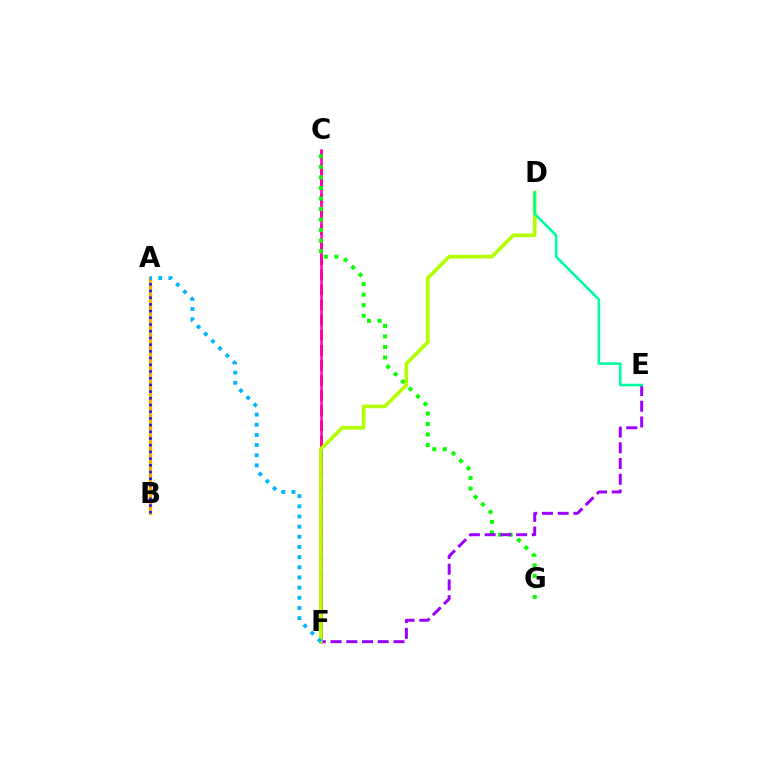{('C', 'F'): [{'color': '#ff0000', 'line_style': 'dashed', 'thickness': 2.05}, {'color': '#ff00bd', 'line_style': 'solid', 'thickness': 1.81}], ('C', 'G'): [{'color': '#08ff00', 'line_style': 'dotted', 'thickness': 2.86}], ('E', 'F'): [{'color': '#9b00ff', 'line_style': 'dashed', 'thickness': 2.14}], ('D', 'F'): [{'color': '#b3ff00', 'line_style': 'solid', 'thickness': 2.64}], ('A', 'B'): [{'color': '#ffa500', 'line_style': 'solid', 'thickness': 2.34}, {'color': '#0010ff', 'line_style': 'dotted', 'thickness': 1.82}], ('D', 'E'): [{'color': '#00ff9d', 'line_style': 'solid', 'thickness': 1.85}], ('A', 'F'): [{'color': '#00b5ff', 'line_style': 'dotted', 'thickness': 2.76}]}